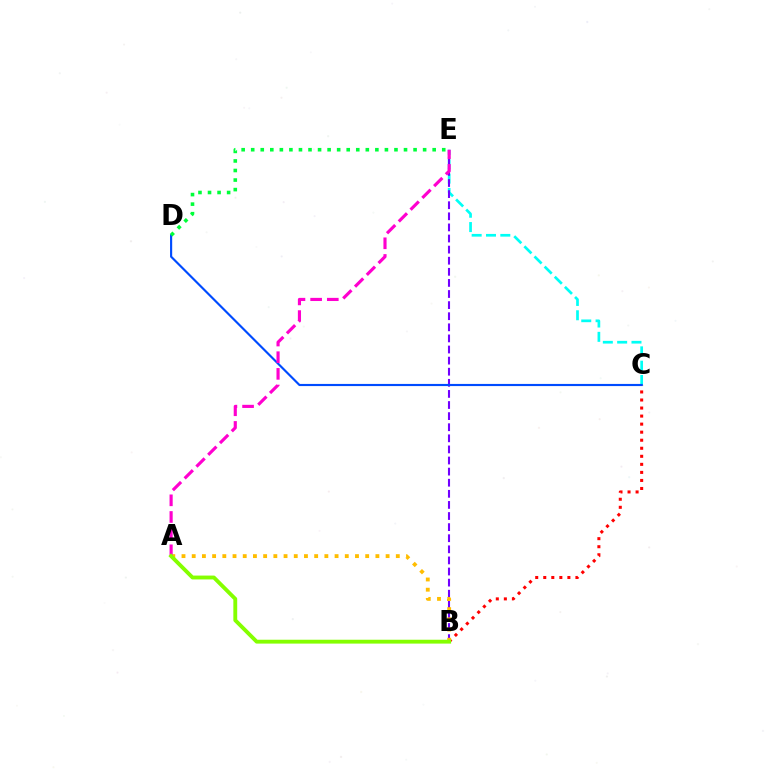{('C', 'E'): [{'color': '#00fff6', 'line_style': 'dashed', 'thickness': 1.95}], ('B', 'E'): [{'color': '#7200ff', 'line_style': 'dashed', 'thickness': 1.51}], ('B', 'C'): [{'color': '#ff0000', 'line_style': 'dotted', 'thickness': 2.19}], ('A', 'B'): [{'color': '#ffbd00', 'line_style': 'dotted', 'thickness': 2.77}, {'color': '#84ff00', 'line_style': 'solid', 'thickness': 2.78}], ('C', 'D'): [{'color': '#004bff', 'line_style': 'solid', 'thickness': 1.55}], ('A', 'E'): [{'color': '#ff00cf', 'line_style': 'dashed', 'thickness': 2.26}], ('D', 'E'): [{'color': '#00ff39', 'line_style': 'dotted', 'thickness': 2.6}]}